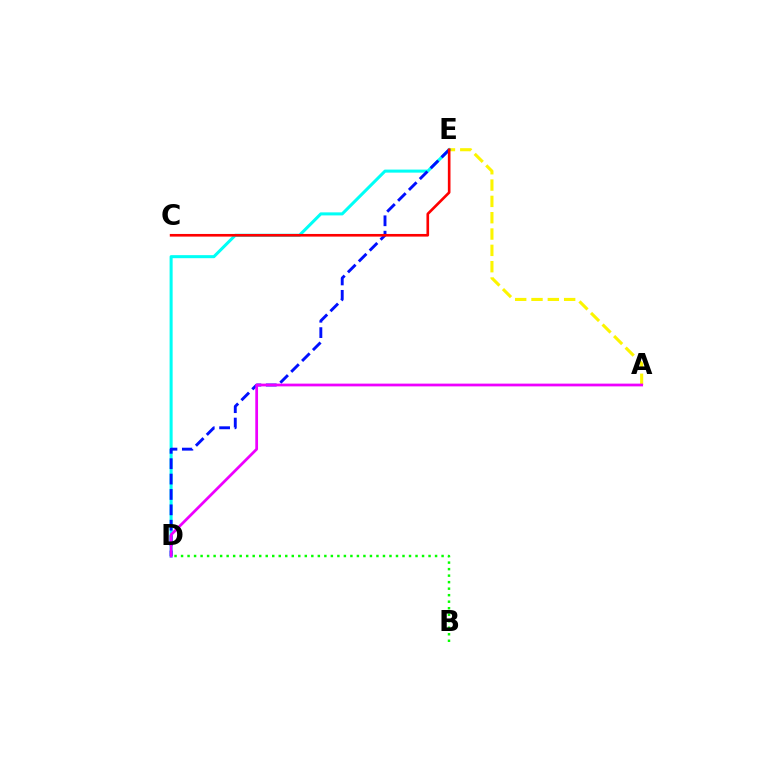{('A', 'E'): [{'color': '#fcf500', 'line_style': 'dashed', 'thickness': 2.22}], ('D', 'E'): [{'color': '#00fff6', 'line_style': 'solid', 'thickness': 2.19}, {'color': '#0010ff', 'line_style': 'dashed', 'thickness': 2.09}], ('B', 'D'): [{'color': '#08ff00', 'line_style': 'dotted', 'thickness': 1.77}], ('A', 'D'): [{'color': '#ee00ff', 'line_style': 'solid', 'thickness': 1.98}], ('C', 'E'): [{'color': '#ff0000', 'line_style': 'solid', 'thickness': 1.9}]}